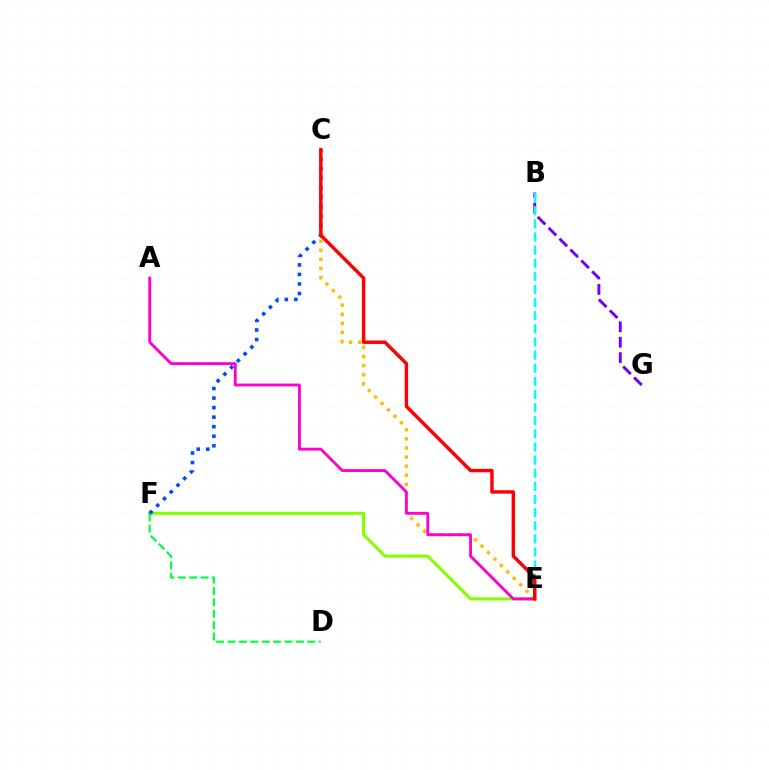{('C', 'E'): [{'color': '#ffbd00', 'line_style': 'dotted', 'thickness': 2.47}, {'color': '#ff0000', 'line_style': 'solid', 'thickness': 2.47}], ('E', 'F'): [{'color': '#84ff00', 'line_style': 'solid', 'thickness': 2.23}], ('B', 'G'): [{'color': '#7200ff', 'line_style': 'dashed', 'thickness': 2.09}], ('A', 'E'): [{'color': '#ff00cf', 'line_style': 'solid', 'thickness': 2.06}], ('D', 'F'): [{'color': '#00ff39', 'line_style': 'dashed', 'thickness': 1.55}], ('B', 'E'): [{'color': '#00fff6', 'line_style': 'dashed', 'thickness': 1.78}], ('C', 'F'): [{'color': '#004bff', 'line_style': 'dotted', 'thickness': 2.59}]}